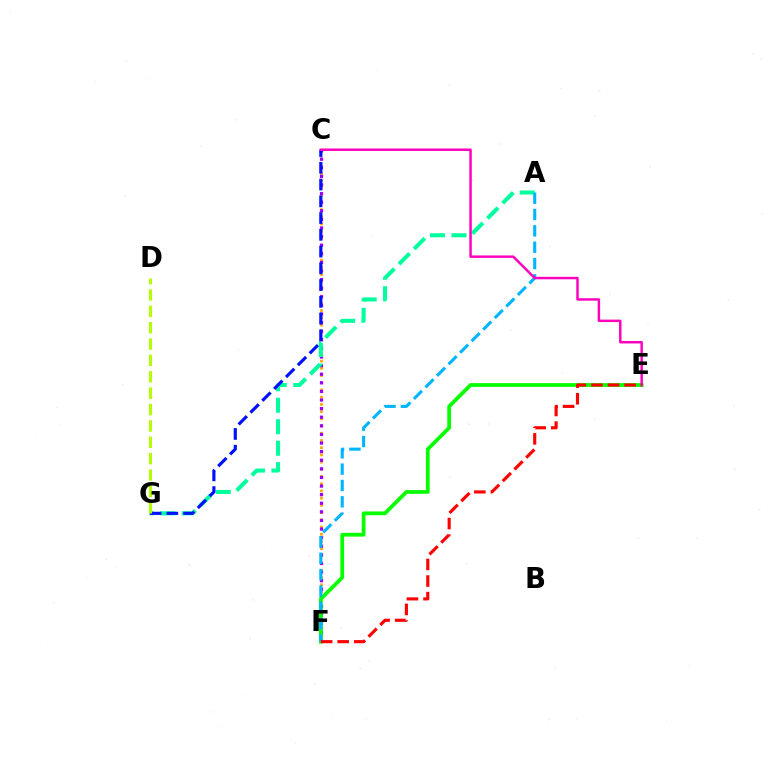{('C', 'F'): [{'color': '#ffa500', 'line_style': 'dotted', 'thickness': 1.96}, {'color': '#9b00ff', 'line_style': 'dotted', 'thickness': 2.34}], ('A', 'G'): [{'color': '#00ff9d', 'line_style': 'dashed', 'thickness': 2.92}], ('C', 'G'): [{'color': '#0010ff', 'line_style': 'dashed', 'thickness': 2.28}], ('E', 'F'): [{'color': '#08ff00', 'line_style': 'solid', 'thickness': 2.71}, {'color': '#ff0000', 'line_style': 'dashed', 'thickness': 2.25}], ('A', 'F'): [{'color': '#00b5ff', 'line_style': 'dashed', 'thickness': 2.22}], ('C', 'E'): [{'color': '#ff00bd', 'line_style': 'solid', 'thickness': 1.77}], ('D', 'G'): [{'color': '#b3ff00', 'line_style': 'dashed', 'thickness': 2.22}]}